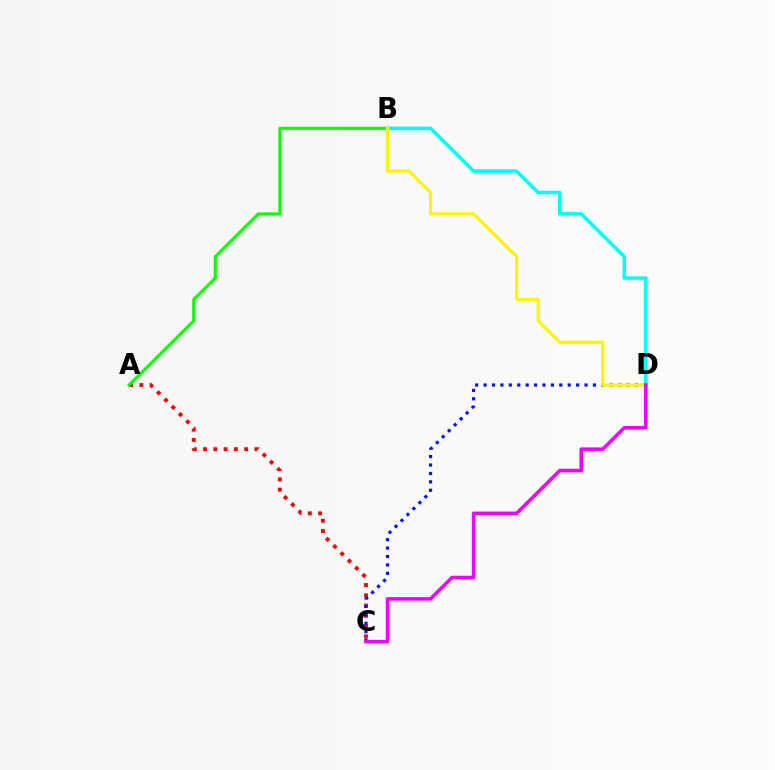{('A', 'C'): [{'color': '#ff0000', 'line_style': 'dotted', 'thickness': 2.79}], ('A', 'B'): [{'color': '#08ff00', 'line_style': 'solid', 'thickness': 2.25}], ('B', 'D'): [{'color': '#00fff6', 'line_style': 'solid', 'thickness': 2.55}, {'color': '#fcf500', 'line_style': 'solid', 'thickness': 2.25}], ('C', 'D'): [{'color': '#0010ff', 'line_style': 'dotted', 'thickness': 2.29}, {'color': '#ee00ff', 'line_style': 'solid', 'thickness': 2.54}]}